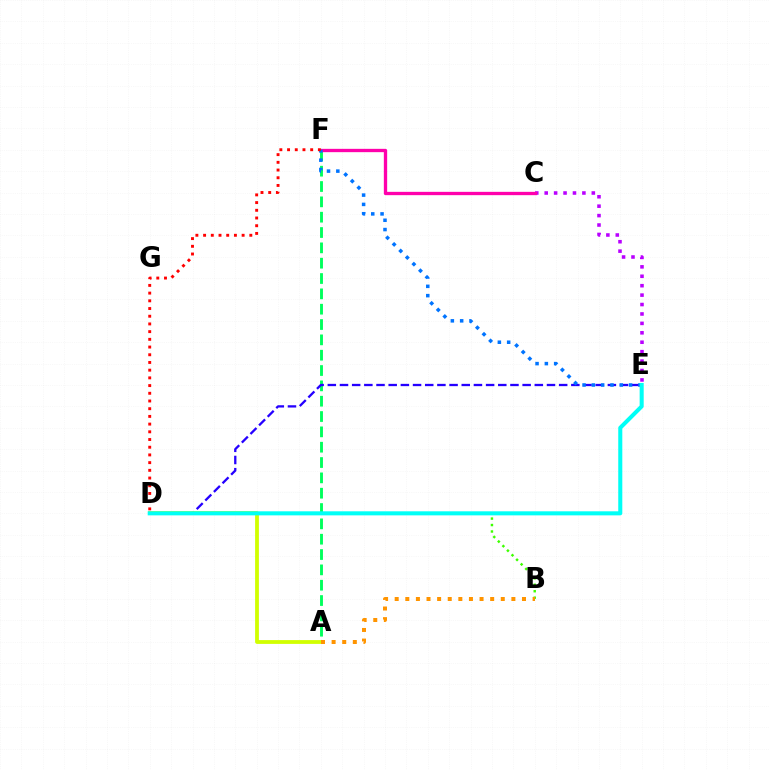{('C', 'E'): [{'color': '#b900ff', 'line_style': 'dotted', 'thickness': 2.56}], ('A', 'F'): [{'color': '#00ff5c', 'line_style': 'dashed', 'thickness': 2.08}], ('D', 'E'): [{'color': '#2500ff', 'line_style': 'dashed', 'thickness': 1.65}, {'color': '#00fff6', 'line_style': 'solid', 'thickness': 2.92}], ('C', 'F'): [{'color': '#ff00ac', 'line_style': 'solid', 'thickness': 2.39}], ('A', 'D'): [{'color': '#d1ff00', 'line_style': 'solid', 'thickness': 2.73}], ('B', 'D'): [{'color': '#3dff00', 'line_style': 'dotted', 'thickness': 1.75}], ('A', 'B'): [{'color': '#ff9400', 'line_style': 'dotted', 'thickness': 2.88}], ('E', 'F'): [{'color': '#0074ff', 'line_style': 'dotted', 'thickness': 2.53}], ('D', 'F'): [{'color': '#ff0000', 'line_style': 'dotted', 'thickness': 2.09}]}